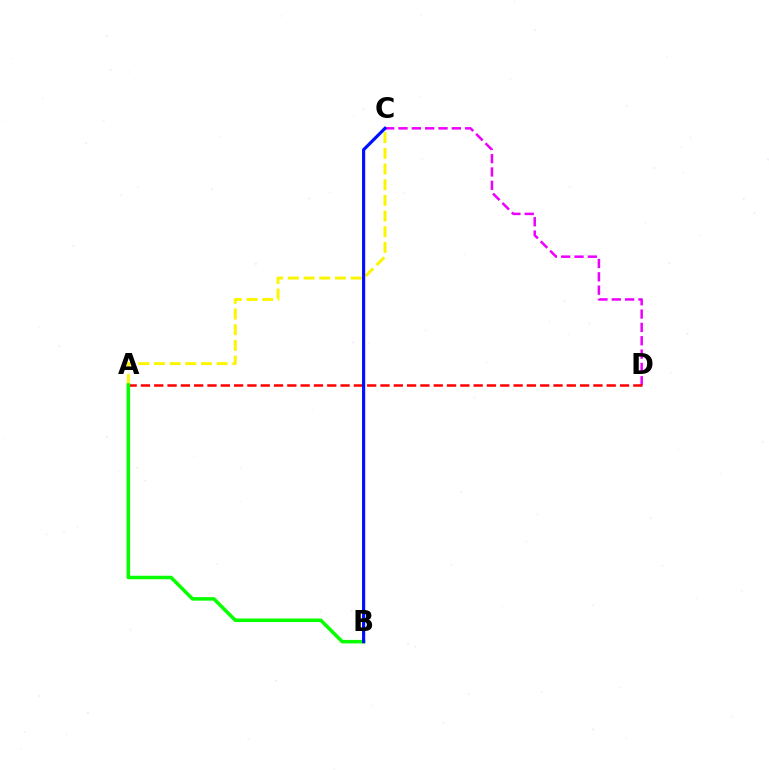{('C', 'D'): [{'color': '#ee00ff', 'line_style': 'dashed', 'thickness': 1.81}], ('A', 'D'): [{'color': '#ff0000', 'line_style': 'dashed', 'thickness': 1.81}], ('A', 'C'): [{'color': '#fcf500', 'line_style': 'dashed', 'thickness': 2.13}], ('A', 'B'): [{'color': '#08ff00', 'line_style': 'solid', 'thickness': 2.54}], ('B', 'C'): [{'color': '#00fff6', 'line_style': 'dotted', 'thickness': 1.81}, {'color': '#0010ff', 'line_style': 'solid', 'thickness': 2.28}]}